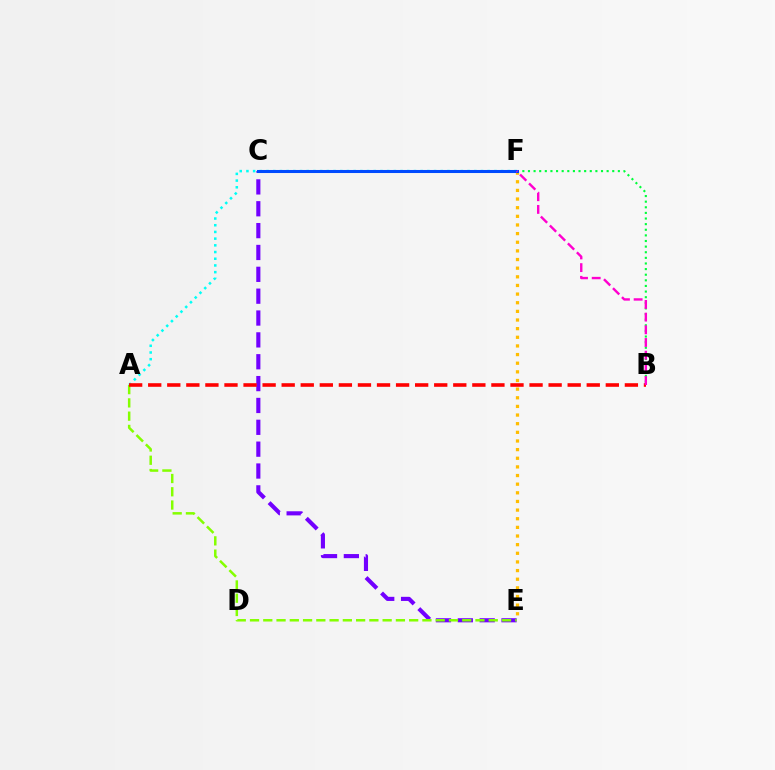{('C', 'E'): [{'color': '#7200ff', 'line_style': 'dashed', 'thickness': 2.97}], ('A', 'F'): [{'color': '#00fff6', 'line_style': 'dotted', 'thickness': 1.82}], ('B', 'F'): [{'color': '#00ff39', 'line_style': 'dotted', 'thickness': 1.53}, {'color': '#ff00cf', 'line_style': 'dashed', 'thickness': 1.72}], ('E', 'F'): [{'color': '#ffbd00', 'line_style': 'dotted', 'thickness': 2.35}], ('C', 'F'): [{'color': '#004bff', 'line_style': 'solid', 'thickness': 2.19}], ('A', 'E'): [{'color': '#84ff00', 'line_style': 'dashed', 'thickness': 1.8}], ('A', 'B'): [{'color': '#ff0000', 'line_style': 'dashed', 'thickness': 2.59}]}